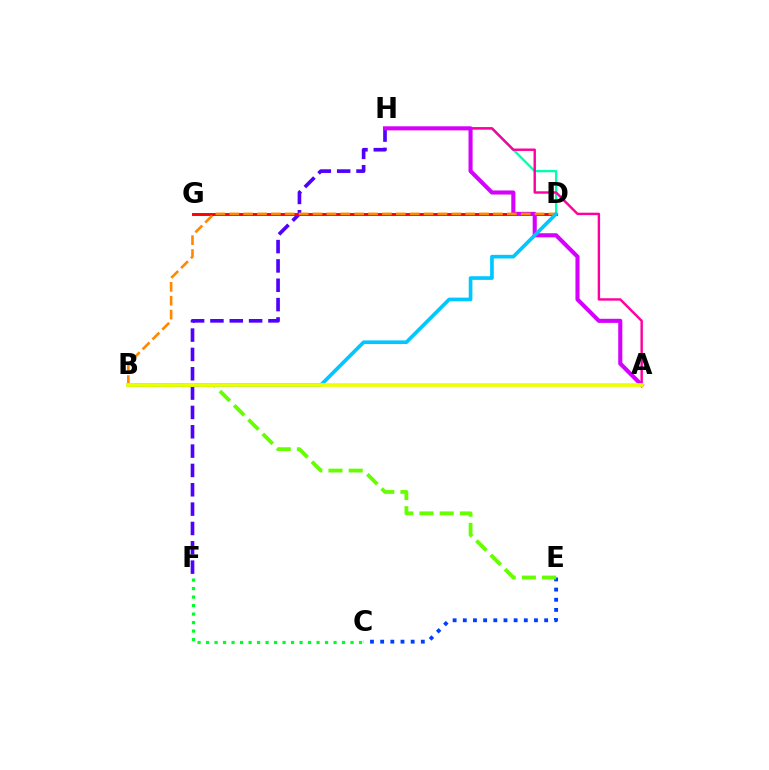{('F', 'H'): [{'color': '#4f00ff', 'line_style': 'dashed', 'thickness': 2.63}], ('D', 'G'): [{'color': '#ff0000', 'line_style': 'solid', 'thickness': 2.11}], ('C', 'E'): [{'color': '#003fff', 'line_style': 'dotted', 'thickness': 2.76}], ('D', 'H'): [{'color': '#00ffaf', 'line_style': 'solid', 'thickness': 1.66}], ('A', 'H'): [{'color': '#ff00a0', 'line_style': 'solid', 'thickness': 1.74}, {'color': '#d600ff', 'line_style': 'solid', 'thickness': 2.95}], ('C', 'F'): [{'color': '#00ff27', 'line_style': 'dotted', 'thickness': 2.31}], ('B', 'D'): [{'color': '#ff8800', 'line_style': 'dashed', 'thickness': 1.89}, {'color': '#00c7ff', 'line_style': 'solid', 'thickness': 2.64}], ('B', 'E'): [{'color': '#66ff00', 'line_style': 'dashed', 'thickness': 2.75}], ('A', 'B'): [{'color': '#eeff00', 'line_style': 'solid', 'thickness': 2.65}]}